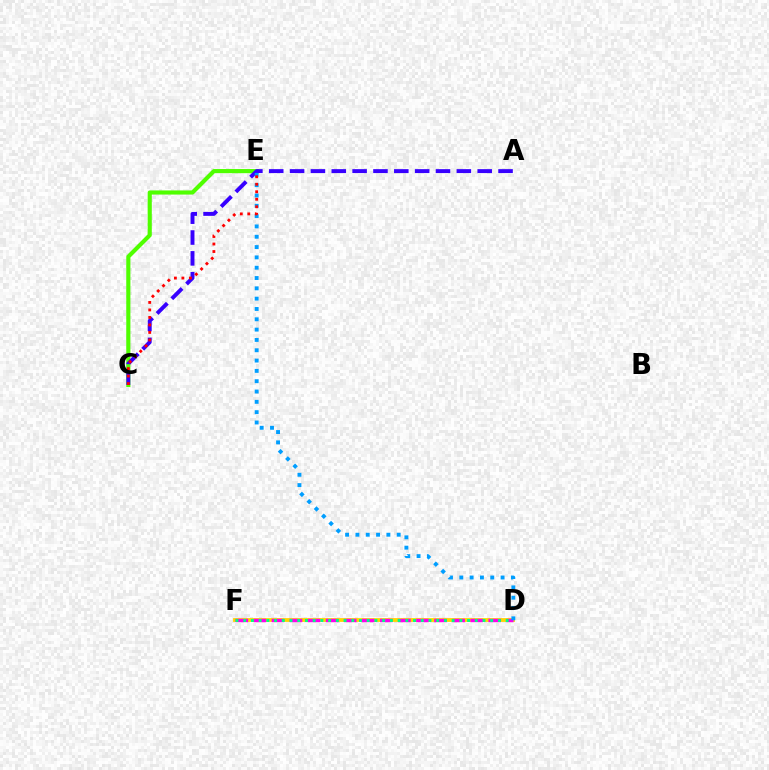{('D', 'F'): [{'color': '#ffd500', 'line_style': 'solid', 'thickness': 2.74}, {'color': '#ff00ed', 'line_style': 'dashed', 'thickness': 2.45}, {'color': '#00ff86', 'line_style': 'dotted', 'thickness': 2.1}], ('C', 'E'): [{'color': '#4fff00', 'line_style': 'solid', 'thickness': 2.98}, {'color': '#ff0000', 'line_style': 'dotted', 'thickness': 2.04}], ('A', 'C'): [{'color': '#3700ff', 'line_style': 'dashed', 'thickness': 2.83}], ('D', 'E'): [{'color': '#009eff', 'line_style': 'dotted', 'thickness': 2.8}]}